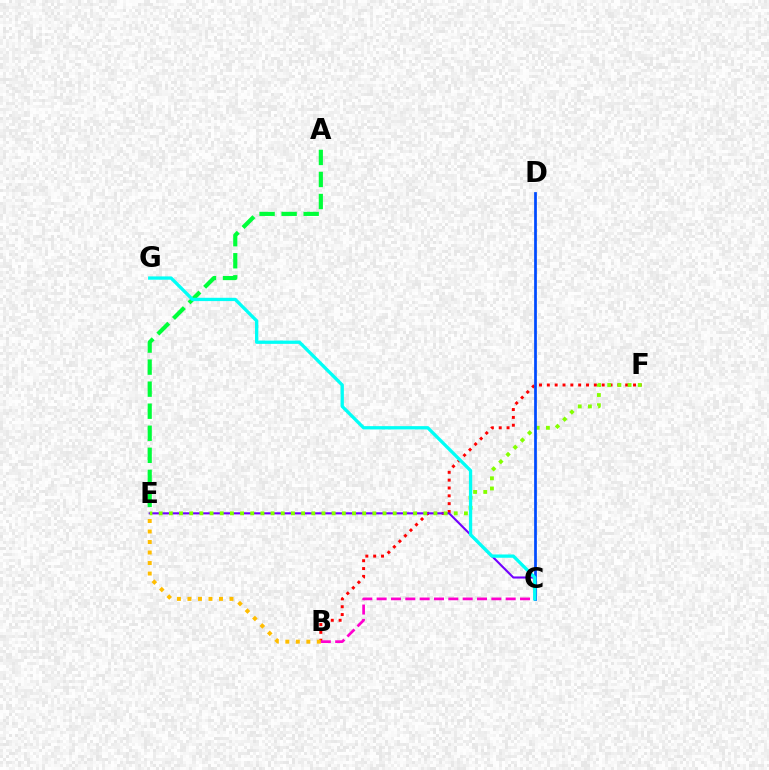{('B', 'F'): [{'color': '#ff0000', 'line_style': 'dotted', 'thickness': 2.13}], ('C', 'E'): [{'color': '#7200ff', 'line_style': 'solid', 'thickness': 1.52}], ('E', 'F'): [{'color': '#84ff00', 'line_style': 'dotted', 'thickness': 2.76}], ('C', 'D'): [{'color': '#004bff', 'line_style': 'solid', 'thickness': 1.97}], ('B', 'E'): [{'color': '#ffbd00', 'line_style': 'dotted', 'thickness': 2.86}], ('A', 'E'): [{'color': '#00ff39', 'line_style': 'dashed', 'thickness': 2.99}], ('B', 'C'): [{'color': '#ff00cf', 'line_style': 'dashed', 'thickness': 1.95}], ('C', 'G'): [{'color': '#00fff6', 'line_style': 'solid', 'thickness': 2.37}]}